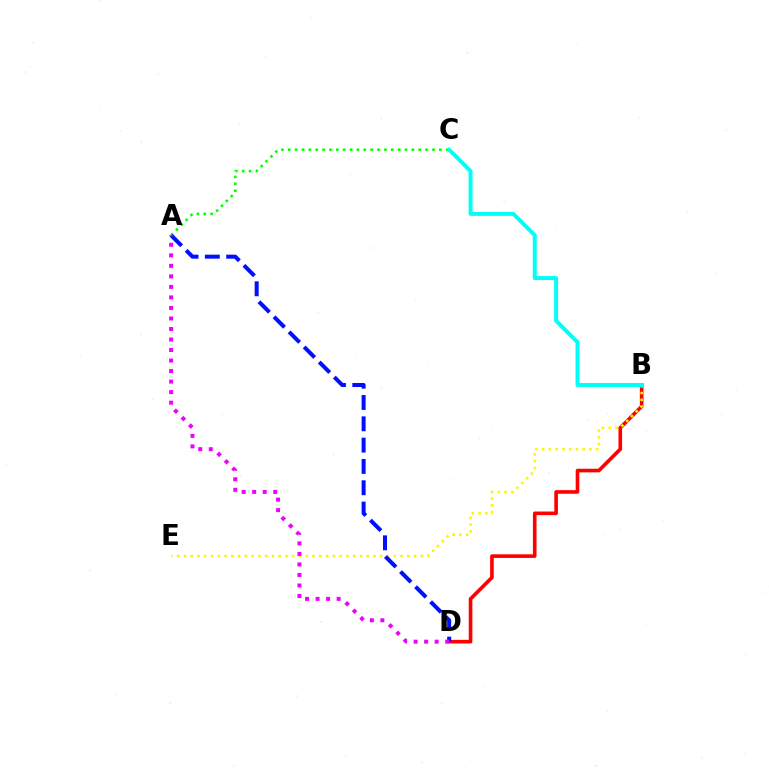{('B', 'D'): [{'color': '#ff0000', 'line_style': 'solid', 'thickness': 2.61}], ('B', 'E'): [{'color': '#fcf500', 'line_style': 'dotted', 'thickness': 1.84}], ('A', 'C'): [{'color': '#08ff00', 'line_style': 'dotted', 'thickness': 1.87}], ('A', 'D'): [{'color': '#0010ff', 'line_style': 'dashed', 'thickness': 2.9}, {'color': '#ee00ff', 'line_style': 'dotted', 'thickness': 2.86}], ('B', 'C'): [{'color': '#00fff6', 'line_style': 'solid', 'thickness': 2.84}]}